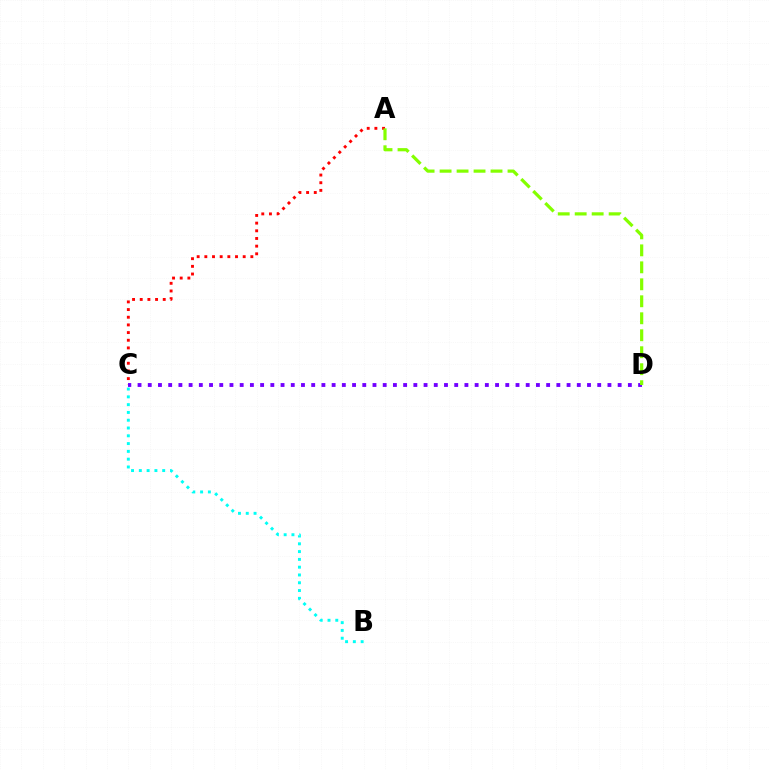{('B', 'C'): [{'color': '#00fff6', 'line_style': 'dotted', 'thickness': 2.12}], ('A', 'C'): [{'color': '#ff0000', 'line_style': 'dotted', 'thickness': 2.08}], ('C', 'D'): [{'color': '#7200ff', 'line_style': 'dotted', 'thickness': 2.78}], ('A', 'D'): [{'color': '#84ff00', 'line_style': 'dashed', 'thickness': 2.31}]}